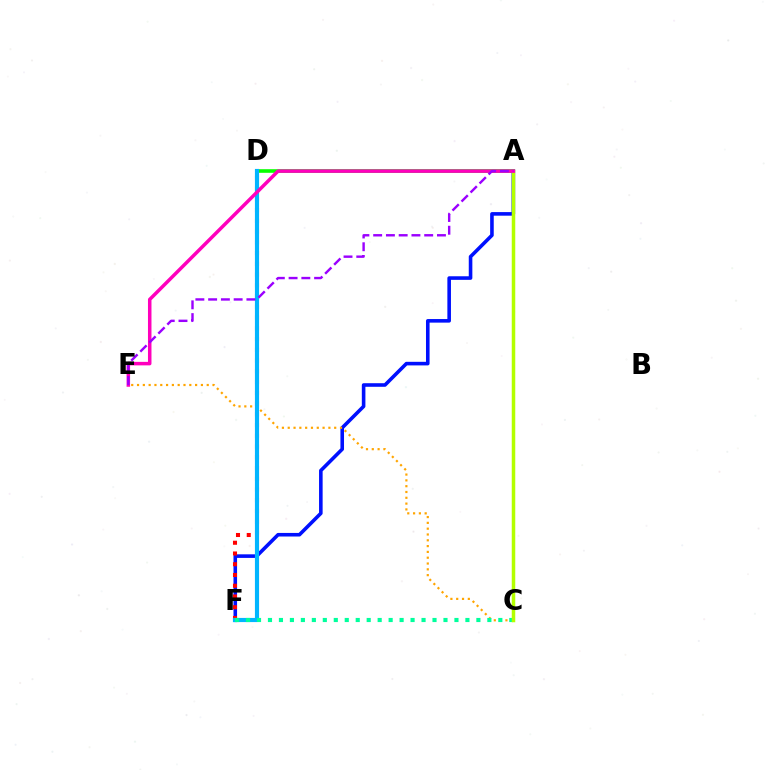{('A', 'F'): [{'color': '#0010ff', 'line_style': 'solid', 'thickness': 2.58}], ('A', 'D'): [{'color': '#08ff00', 'line_style': 'solid', 'thickness': 2.6}], ('D', 'F'): [{'color': '#ff0000', 'line_style': 'dotted', 'thickness': 2.92}, {'color': '#00b5ff', 'line_style': 'solid', 'thickness': 2.99}], ('C', 'E'): [{'color': '#ffa500', 'line_style': 'dotted', 'thickness': 1.58}], ('C', 'F'): [{'color': '#00ff9d', 'line_style': 'dotted', 'thickness': 2.98}], ('A', 'C'): [{'color': '#b3ff00', 'line_style': 'solid', 'thickness': 2.52}], ('A', 'E'): [{'color': '#ff00bd', 'line_style': 'solid', 'thickness': 2.52}, {'color': '#9b00ff', 'line_style': 'dashed', 'thickness': 1.73}]}